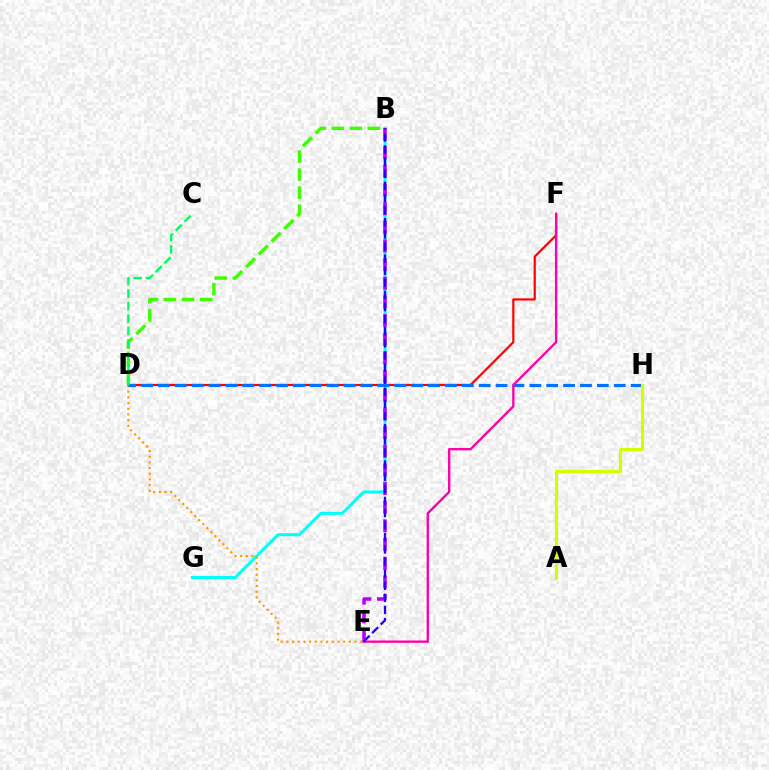{('D', 'F'): [{'color': '#ff0000', 'line_style': 'solid', 'thickness': 1.58}], ('B', 'G'): [{'color': '#00fff6', 'line_style': 'solid', 'thickness': 2.18}], ('B', 'E'): [{'color': '#b900ff', 'line_style': 'dashed', 'thickness': 2.53}, {'color': '#2500ff', 'line_style': 'dashed', 'thickness': 1.65}], ('B', 'D'): [{'color': '#3dff00', 'line_style': 'dashed', 'thickness': 2.45}], ('D', 'E'): [{'color': '#ff9400', 'line_style': 'dotted', 'thickness': 1.54}], ('D', 'H'): [{'color': '#0074ff', 'line_style': 'dashed', 'thickness': 2.29}], ('E', 'F'): [{'color': '#ff00ac', 'line_style': 'solid', 'thickness': 1.7}], ('A', 'H'): [{'color': '#d1ff00', 'line_style': 'solid', 'thickness': 2.26}], ('C', 'D'): [{'color': '#00ff5c', 'line_style': 'dashed', 'thickness': 1.69}]}